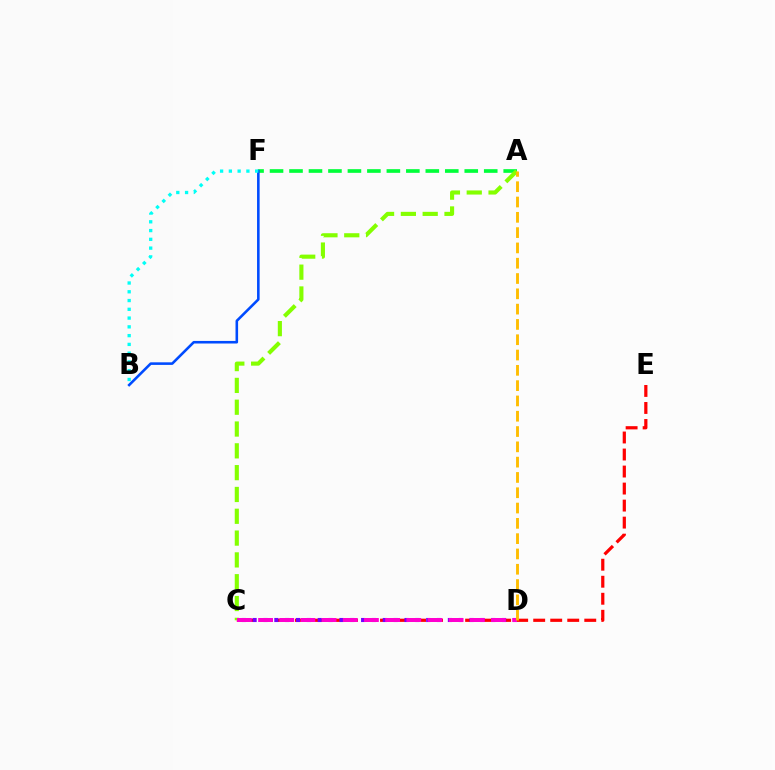{('A', 'F'): [{'color': '#00ff39', 'line_style': 'dashed', 'thickness': 2.65}], ('C', 'E'): [{'color': '#ff0000', 'line_style': 'dashed', 'thickness': 2.31}], ('B', 'F'): [{'color': '#004bff', 'line_style': 'solid', 'thickness': 1.86}, {'color': '#00fff6', 'line_style': 'dotted', 'thickness': 2.38}], ('C', 'D'): [{'color': '#7200ff', 'line_style': 'dotted', 'thickness': 2.95}, {'color': '#ff00cf', 'line_style': 'dashed', 'thickness': 2.88}], ('A', 'C'): [{'color': '#84ff00', 'line_style': 'dashed', 'thickness': 2.96}], ('A', 'D'): [{'color': '#ffbd00', 'line_style': 'dashed', 'thickness': 2.08}]}